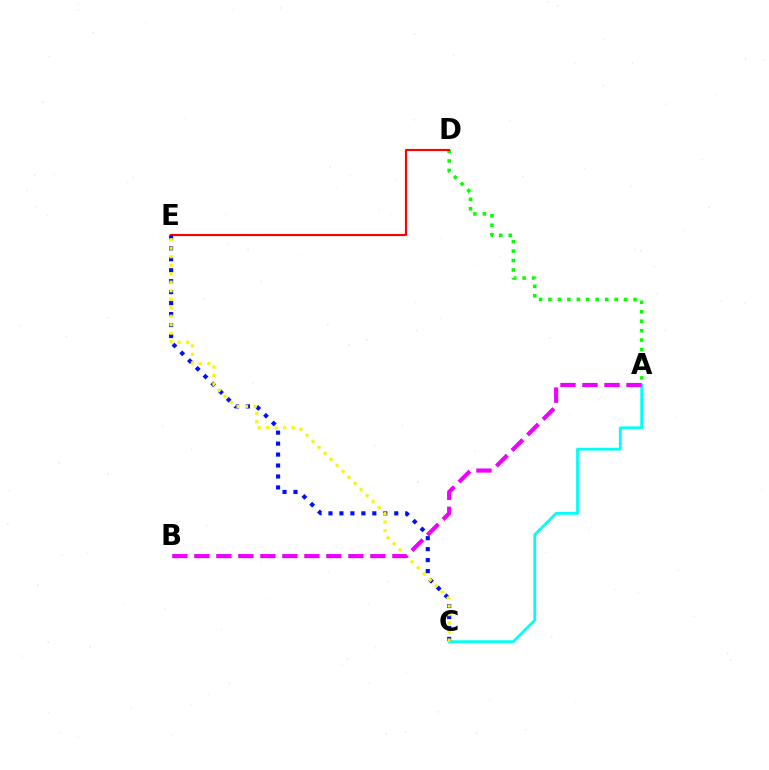{('A', 'D'): [{'color': '#08ff00', 'line_style': 'dotted', 'thickness': 2.57}], ('A', 'C'): [{'color': '#00fff6', 'line_style': 'solid', 'thickness': 2.0}], ('D', 'E'): [{'color': '#ff0000', 'line_style': 'solid', 'thickness': 1.55}], ('C', 'E'): [{'color': '#0010ff', 'line_style': 'dotted', 'thickness': 2.98}, {'color': '#fcf500', 'line_style': 'dotted', 'thickness': 2.31}], ('A', 'B'): [{'color': '#ee00ff', 'line_style': 'dashed', 'thickness': 2.99}]}